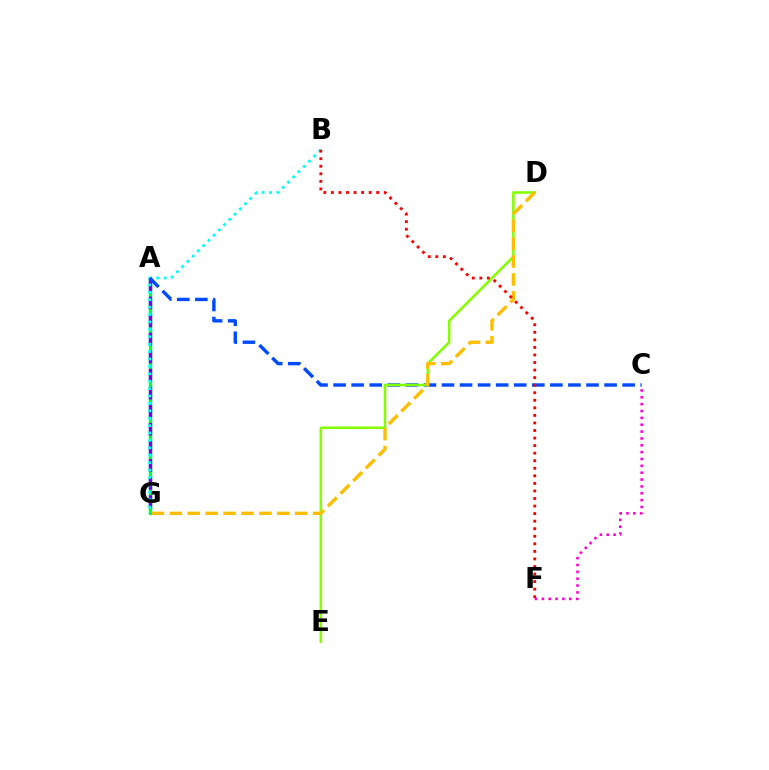{('A', 'G'): [{'color': '#00ff39', 'line_style': 'solid', 'thickness': 2.43}, {'color': '#7200ff', 'line_style': 'dashed', 'thickness': 2.45}], ('B', 'G'): [{'color': '#00fff6', 'line_style': 'dotted', 'thickness': 2.01}], ('A', 'C'): [{'color': '#004bff', 'line_style': 'dashed', 'thickness': 2.45}], ('C', 'F'): [{'color': '#ff00cf', 'line_style': 'dotted', 'thickness': 1.86}], ('D', 'E'): [{'color': '#84ff00', 'line_style': 'solid', 'thickness': 1.85}], ('D', 'G'): [{'color': '#ffbd00', 'line_style': 'dashed', 'thickness': 2.43}], ('B', 'F'): [{'color': '#ff0000', 'line_style': 'dotted', 'thickness': 2.05}]}